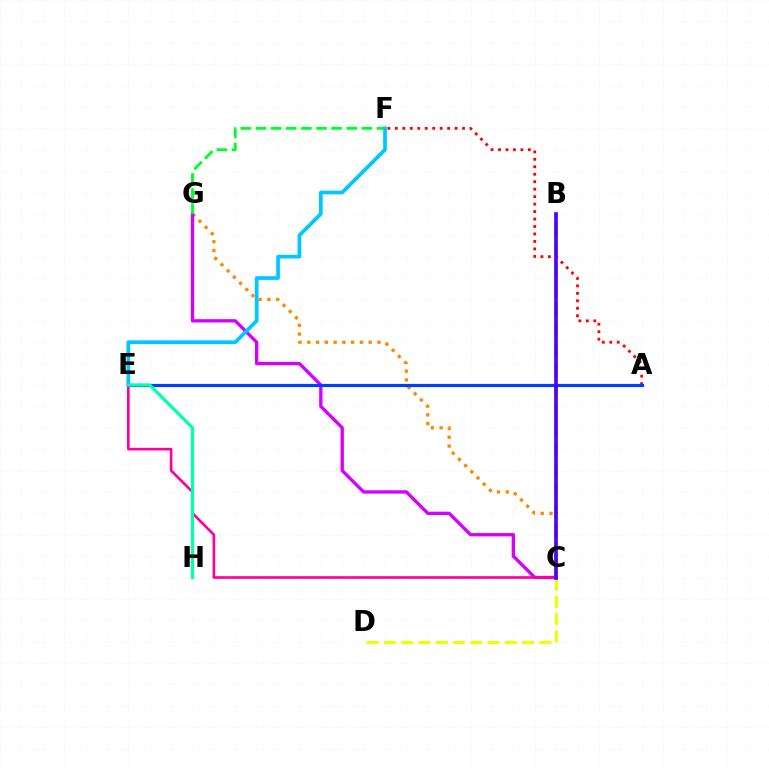{('C', 'D'): [{'color': '#eeff00', 'line_style': 'dashed', 'thickness': 2.35}], ('C', 'G'): [{'color': '#ff8800', 'line_style': 'dotted', 'thickness': 2.38}, {'color': '#d600ff', 'line_style': 'solid', 'thickness': 2.4}], ('A', 'F'): [{'color': '#ff0000', 'line_style': 'dotted', 'thickness': 2.03}], ('B', 'C'): [{'color': '#66ff00', 'line_style': 'dashed', 'thickness': 2.73}, {'color': '#4f00ff', 'line_style': 'solid', 'thickness': 2.63}], ('F', 'G'): [{'color': '#00ff27', 'line_style': 'dashed', 'thickness': 2.06}], ('A', 'E'): [{'color': '#003fff', 'line_style': 'solid', 'thickness': 2.28}], ('E', 'F'): [{'color': '#00c7ff', 'line_style': 'solid', 'thickness': 2.67}], ('C', 'E'): [{'color': '#ff00a0', 'line_style': 'solid', 'thickness': 1.91}], ('E', 'H'): [{'color': '#00ffaf', 'line_style': 'solid', 'thickness': 2.29}]}